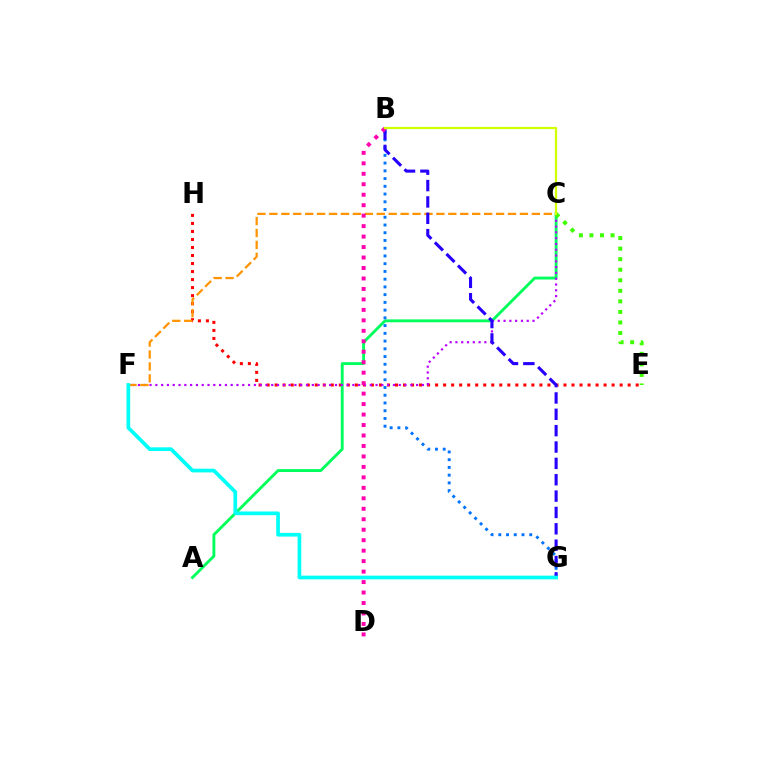{('E', 'H'): [{'color': '#ff0000', 'line_style': 'dotted', 'thickness': 2.18}], ('A', 'C'): [{'color': '#00ff5c', 'line_style': 'solid', 'thickness': 2.07}], ('C', 'F'): [{'color': '#b900ff', 'line_style': 'dotted', 'thickness': 1.57}, {'color': '#ff9400', 'line_style': 'dashed', 'thickness': 1.62}], ('C', 'E'): [{'color': '#3dff00', 'line_style': 'dotted', 'thickness': 2.87}], ('B', 'G'): [{'color': '#0074ff', 'line_style': 'dotted', 'thickness': 2.1}, {'color': '#2500ff', 'line_style': 'dashed', 'thickness': 2.22}], ('B', 'D'): [{'color': '#ff00ac', 'line_style': 'dotted', 'thickness': 2.84}], ('F', 'G'): [{'color': '#00fff6', 'line_style': 'solid', 'thickness': 2.66}], ('B', 'C'): [{'color': '#d1ff00', 'line_style': 'solid', 'thickness': 1.61}]}